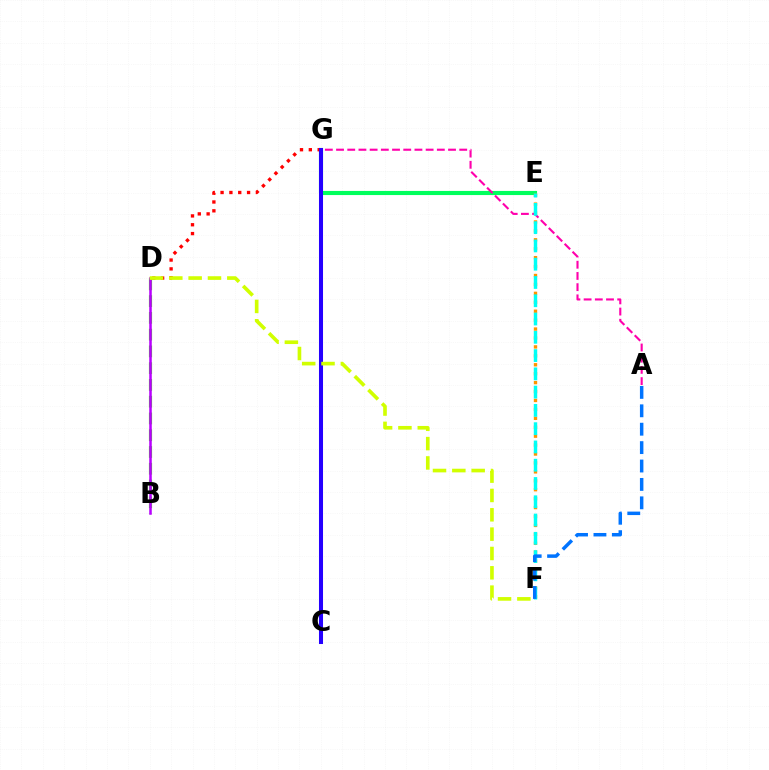{('B', 'D'): [{'color': '#3dff00', 'line_style': 'dashed', 'thickness': 2.28}, {'color': '#b900ff', 'line_style': 'solid', 'thickness': 1.82}], ('E', 'G'): [{'color': '#00ff5c', 'line_style': 'solid', 'thickness': 2.96}], ('E', 'F'): [{'color': '#ff9400', 'line_style': 'dotted', 'thickness': 2.42}, {'color': '#00fff6', 'line_style': 'dashed', 'thickness': 2.48}], ('D', 'G'): [{'color': '#ff0000', 'line_style': 'dotted', 'thickness': 2.4}], ('A', 'G'): [{'color': '#ff00ac', 'line_style': 'dashed', 'thickness': 1.52}], ('C', 'G'): [{'color': '#2500ff', 'line_style': 'solid', 'thickness': 2.91}], ('A', 'F'): [{'color': '#0074ff', 'line_style': 'dashed', 'thickness': 2.5}], ('D', 'F'): [{'color': '#d1ff00', 'line_style': 'dashed', 'thickness': 2.63}]}